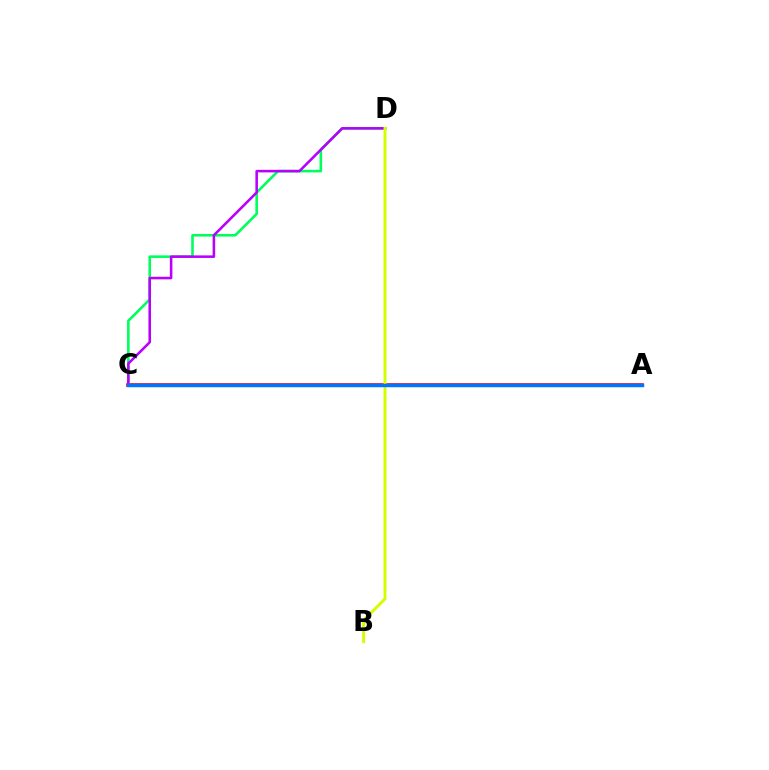{('A', 'C'): [{'color': '#ff0000', 'line_style': 'solid', 'thickness': 2.59}, {'color': '#0074ff', 'line_style': 'solid', 'thickness': 2.49}], ('C', 'D'): [{'color': '#00ff5c', 'line_style': 'solid', 'thickness': 1.87}, {'color': '#b900ff', 'line_style': 'solid', 'thickness': 1.84}], ('B', 'D'): [{'color': '#d1ff00', 'line_style': 'solid', 'thickness': 2.11}]}